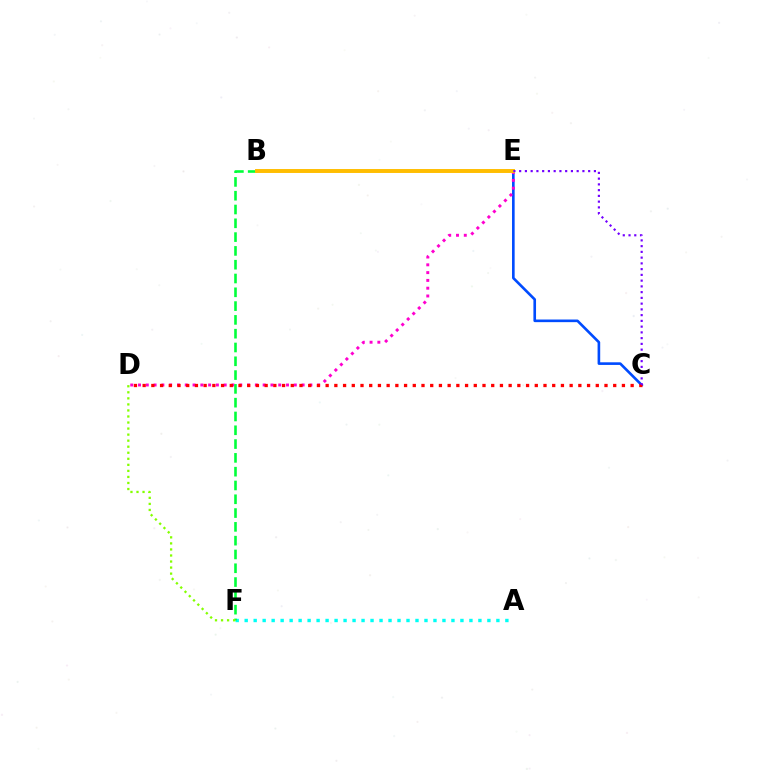{('A', 'F'): [{'color': '#00fff6', 'line_style': 'dotted', 'thickness': 2.44}], ('C', 'E'): [{'color': '#004bff', 'line_style': 'solid', 'thickness': 1.89}, {'color': '#7200ff', 'line_style': 'dotted', 'thickness': 1.56}], ('D', 'E'): [{'color': '#ff00cf', 'line_style': 'dotted', 'thickness': 2.12}], ('B', 'F'): [{'color': '#00ff39', 'line_style': 'dashed', 'thickness': 1.87}], ('D', 'F'): [{'color': '#84ff00', 'line_style': 'dotted', 'thickness': 1.64}], ('C', 'D'): [{'color': '#ff0000', 'line_style': 'dotted', 'thickness': 2.37}], ('B', 'E'): [{'color': '#ffbd00', 'line_style': 'solid', 'thickness': 2.83}]}